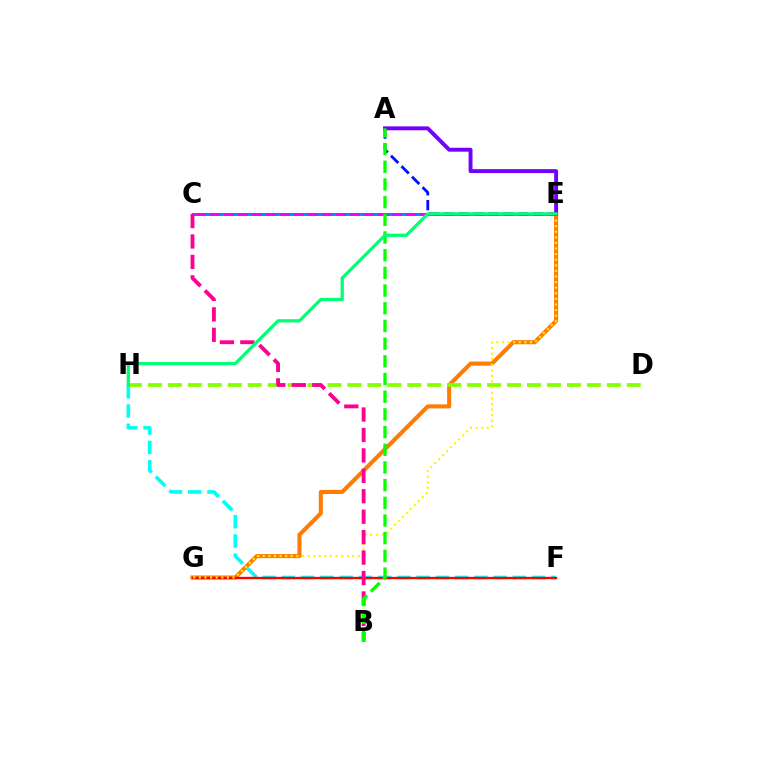{('E', 'G'): [{'color': '#ff7c00', 'line_style': 'solid', 'thickness': 2.93}, {'color': '#fcf500', 'line_style': 'dotted', 'thickness': 1.52}], ('F', 'H'): [{'color': '#00fff6', 'line_style': 'dashed', 'thickness': 2.62}], ('C', 'E'): [{'color': '#008cff', 'line_style': 'solid', 'thickness': 2.1}, {'color': '#ee00ff', 'line_style': 'dashed', 'thickness': 1.91}], ('F', 'G'): [{'color': '#ff0000', 'line_style': 'solid', 'thickness': 1.69}], ('D', 'H'): [{'color': '#84ff00', 'line_style': 'dashed', 'thickness': 2.71}], ('B', 'C'): [{'color': '#ff0094', 'line_style': 'dashed', 'thickness': 2.78}], ('A', 'E'): [{'color': '#0010ff', 'line_style': 'dashed', 'thickness': 2.02}, {'color': '#7200ff', 'line_style': 'solid', 'thickness': 2.81}], ('A', 'B'): [{'color': '#08ff00', 'line_style': 'dashed', 'thickness': 2.4}], ('E', 'H'): [{'color': '#00ff74', 'line_style': 'solid', 'thickness': 2.33}]}